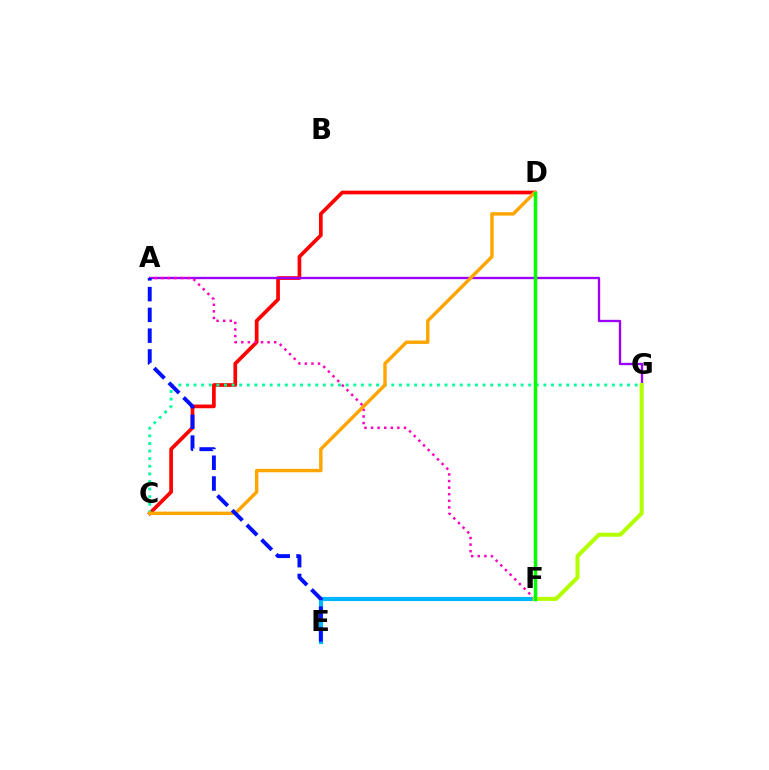{('C', 'D'): [{'color': '#ff0000', 'line_style': 'solid', 'thickness': 2.66}, {'color': '#ffa500', 'line_style': 'solid', 'thickness': 2.46}], ('E', 'F'): [{'color': '#00b5ff', 'line_style': 'solid', 'thickness': 2.98}], ('C', 'G'): [{'color': '#00ff9d', 'line_style': 'dotted', 'thickness': 2.07}], ('A', 'G'): [{'color': '#9b00ff', 'line_style': 'solid', 'thickness': 1.68}], ('A', 'F'): [{'color': '#ff00bd', 'line_style': 'dotted', 'thickness': 1.79}], ('F', 'G'): [{'color': '#b3ff00', 'line_style': 'solid', 'thickness': 2.93}], ('A', 'E'): [{'color': '#0010ff', 'line_style': 'dashed', 'thickness': 2.82}], ('D', 'F'): [{'color': '#08ff00', 'line_style': 'solid', 'thickness': 2.51}]}